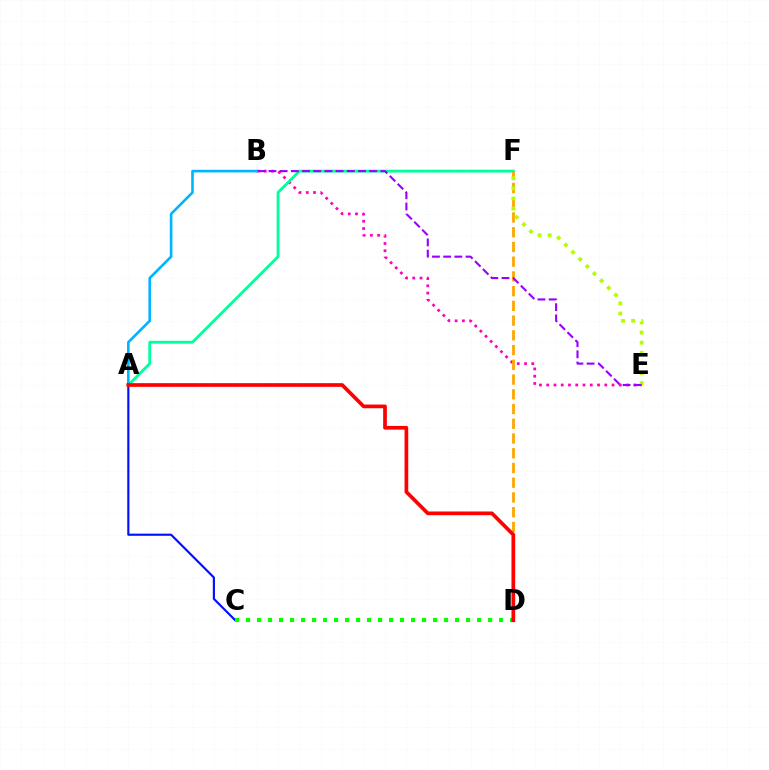{('A', 'C'): [{'color': '#0010ff', 'line_style': 'solid', 'thickness': 1.55}], ('C', 'D'): [{'color': '#08ff00', 'line_style': 'dotted', 'thickness': 2.99}], ('B', 'E'): [{'color': '#ff00bd', 'line_style': 'dotted', 'thickness': 1.97}, {'color': '#9b00ff', 'line_style': 'dashed', 'thickness': 1.52}], ('A', 'F'): [{'color': '#00ff9d', 'line_style': 'solid', 'thickness': 2.05}], ('D', 'F'): [{'color': '#ffa500', 'line_style': 'dashed', 'thickness': 2.0}], ('E', 'F'): [{'color': '#b3ff00', 'line_style': 'dotted', 'thickness': 2.75}], ('A', 'B'): [{'color': '#00b5ff', 'line_style': 'solid', 'thickness': 1.89}], ('A', 'D'): [{'color': '#ff0000', 'line_style': 'solid', 'thickness': 2.66}]}